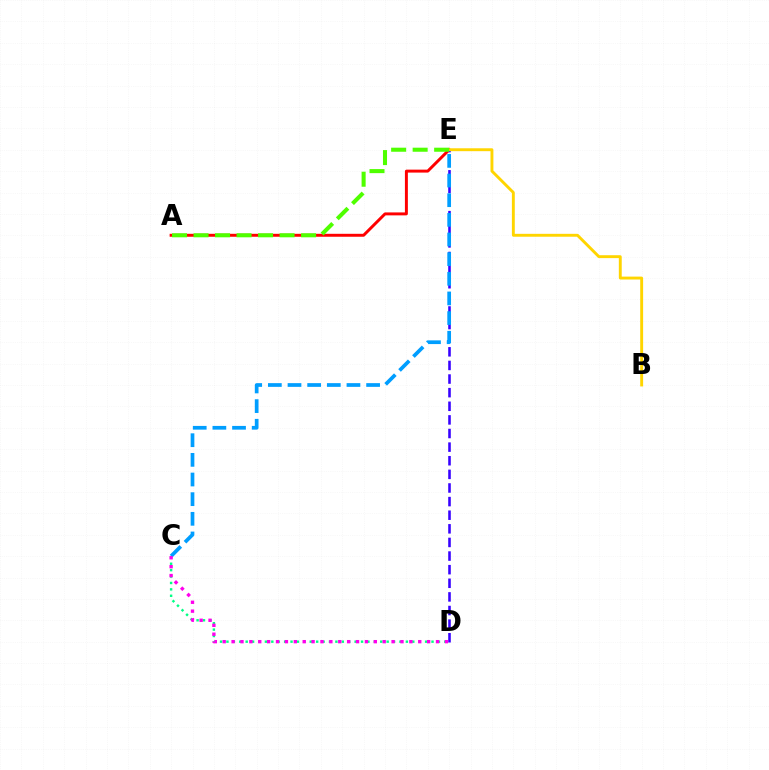{('A', 'E'): [{'color': '#ff0000', 'line_style': 'solid', 'thickness': 2.12}, {'color': '#4fff00', 'line_style': 'dashed', 'thickness': 2.92}], ('D', 'E'): [{'color': '#3700ff', 'line_style': 'dashed', 'thickness': 1.85}], ('C', 'D'): [{'color': '#00ff86', 'line_style': 'dotted', 'thickness': 1.74}, {'color': '#ff00ed', 'line_style': 'dotted', 'thickness': 2.42}], ('B', 'E'): [{'color': '#ffd500', 'line_style': 'solid', 'thickness': 2.09}], ('C', 'E'): [{'color': '#009eff', 'line_style': 'dashed', 'thickness': 2.67}]}